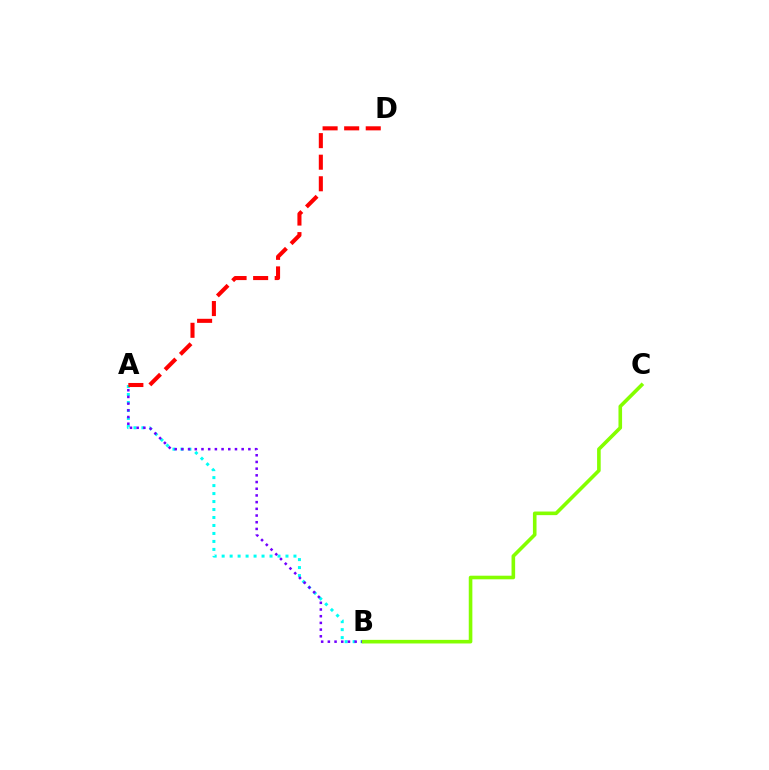{('A', 'B'): [{'color': '#00fff6', 'line_style': 'dotted', 'thickness': 2.17}, {'color': '#7200ff', 'line_style': 'dotted', 'thickness': 1.82}], ('A', 'D'): [{'color': '#ff0000', 'line_style': 'dashed', 'thickness': 2.93}], ('B', 'C'): [{'color': '#84ff00', 'line_style': 'solid', 'thickness': 2.6}]}